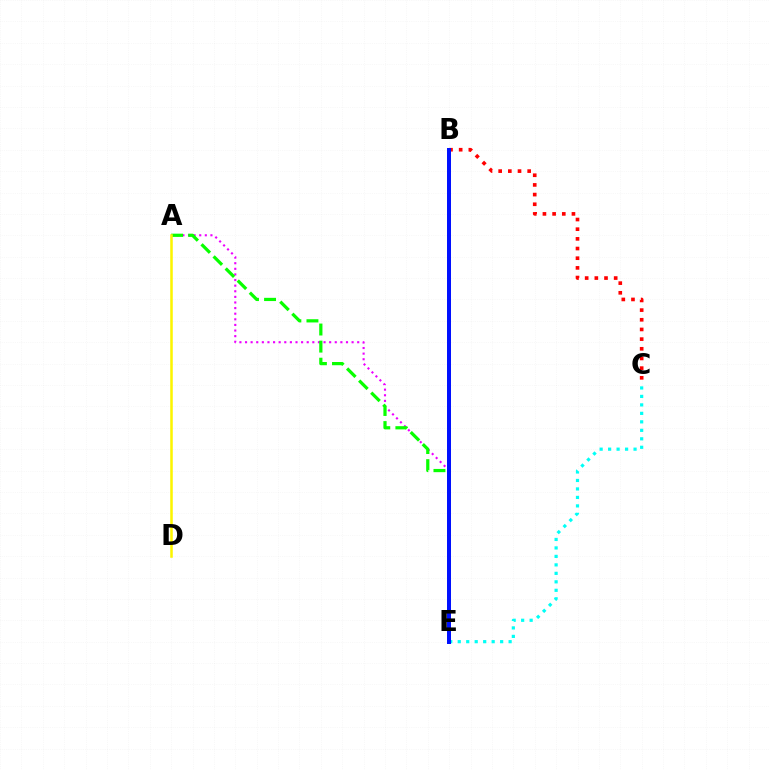{('A', 'E'): [{'color': '#ee00ff', 'line_style': 'dotted', 'thickness': 1.52}, {'color': '#08ff00', 'line_style': 'dashed', 'thickness': 2.32}], ('B', 'C'): [{'color': '#ff0000', 'line_style': 'dotted', 'thickness': 2.63}], ('C', 'E'): [{'color': '#00fff6', 'line_style': 'dotted', 'thickness': 2.3}], ('A', 'D'): [{'color': '#fcf500', 'line_style': 'solid', 'thickness': 1.83}], ('B', 'E'): [{'color': '#0010ff', 'line_style': 'solid', 'thickness': 2.87}]}